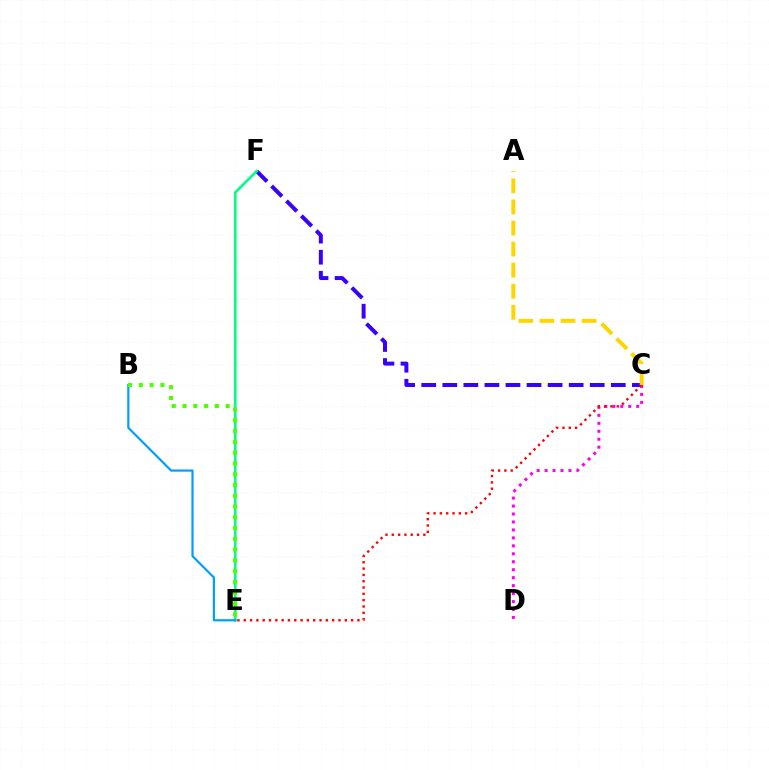{('C', 'F'): [{'color': '#3700ff', 'line_style': 'dashed', 'thickness': 2.86}], ('E', 'F'): [{'color': '#00ff86', 'line_style': 'solid', 'thickness': 1.89}], ('C', 'D'): [{'color': '#ff00ed', 'line_style': 'dotted', 'thickness': 2.16}], ('C', 'E'): [{'color': '#ff0000', 'line_style': 'dotted', 'thickness': 1.72}], ('B', 'E'): [{'color': '#009eff', 'line_style': 'solid', 'thickness': 1.58}, {'color': '#4fff00', 'line_style': 'dotted', 'thickness': 2.93}], ('A', 'C'): [{'color': '#ffd500', 'line_style': 'dashed', 'thickness': 2.86}]}